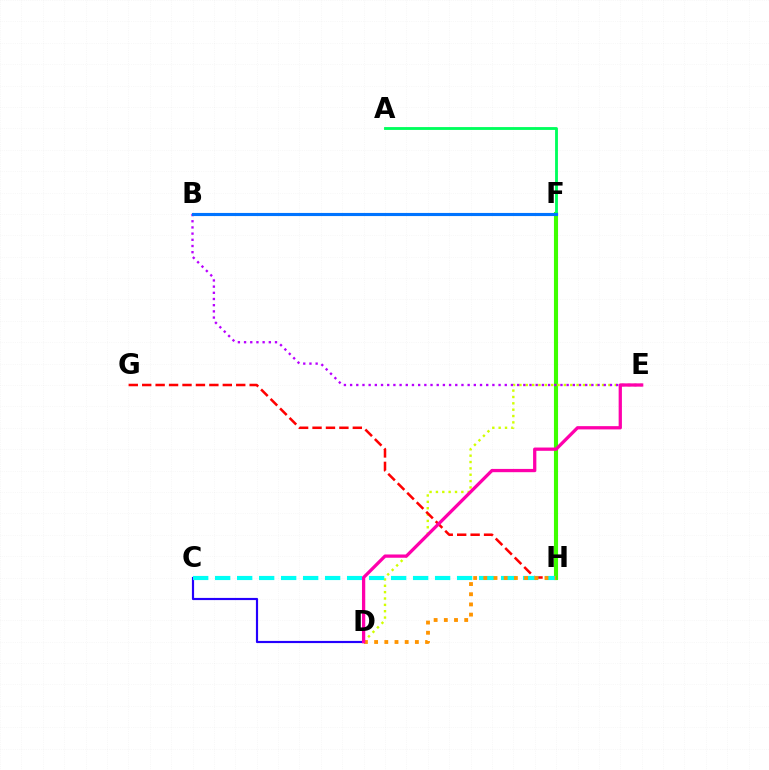{('C', 'D'): [{'color': '#2500ff', 'line_style': 'solid', 'thickness': 1.56}], ('F', 'H'): [{'color': '#3dff00', 'line_style': 'solid', 'thickness': 2.95}], ('D', 'E'): [{'color': '#d1ff00', 'line_style': 'dotted', 'thickness': 1.73}, {'color': '#ff00ac', 'line_style': 'solid', 'thickness': 2.36}], ('G', 'H'): [{'color': '#ff0000', 'line_style': 'dashed', 'thickness': 1.82}], ('A', 'F'): [{'color': '#00ff5c', 'line_style': 'solid', 'thickness': 2.05}], ('C', 'H'): [{'color': '#00fff6', 'line_style': 'dashed', 'thickness': 2.99}], ('D', 'H'): [{'color': '#ff9400', 'line_style': 'dotted', 'thickness': 2.77}], ('B', 'E'): [{'color': '#b900ff', 'line_style': 'dotted', 'thickness': 1.68}], ('B', 'F'): [{'color': '#0074ff', 'line_style': 'solid', 'thickness': 2.25}]}